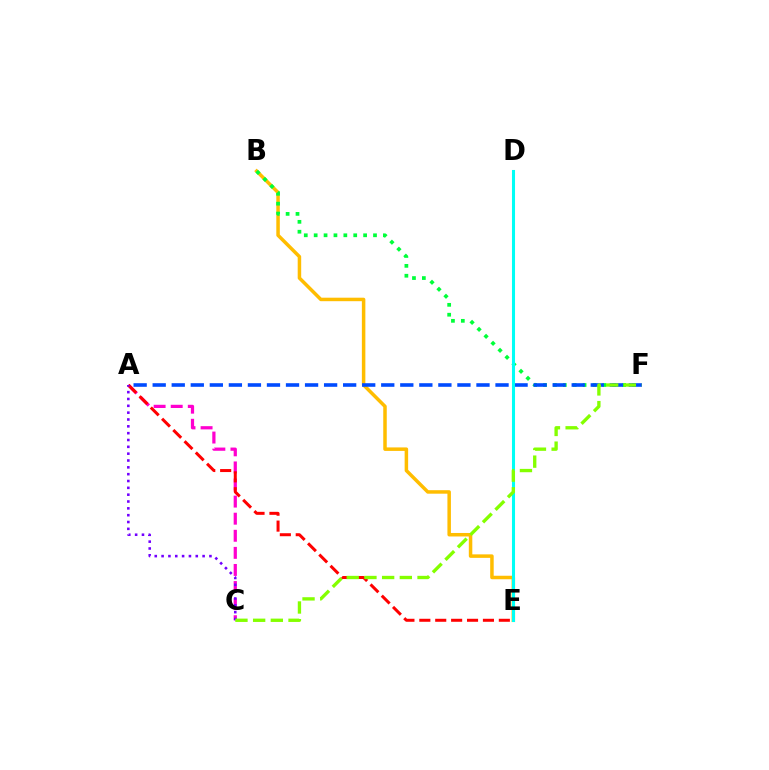{('B', 'E'): [{'color': '#ffbd00', 'line_style': 'solid', 'thickness': 2.52}], ('A', 'C'): [{'color': '#ff00cf', 'line_style': 'dashed', 'thickness': 2.32}, {'color': '#7200ff', 'line_style': 'dotted', 'thickness': 1.86}], ('A', 'E'): [{'color': '#ff0000', 'line_style': 'dashed', 'thickness': 2.16}], ('B', 'F'): [{'color': '#00ff39', 'line_style': 'dotted', 'thickness': 2.69}], ('A', 'F'): [{'color': '#004bff', 'line_style': 'dashed', 'thickness': 2.59}], ('D', 'E'): [{'color': '#00fff6', 'line_style': 'solid', 'thickness': 2.2}], ('C', 'F'): [{'color': '#84ff00', 'line_style': 'dashed', 'thickness': 2.4}]}